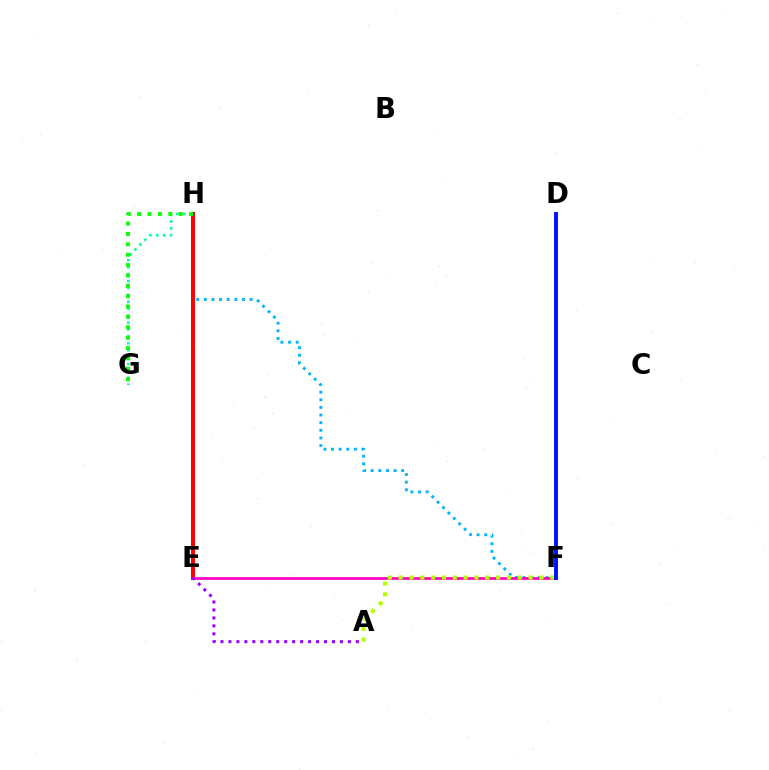{('G', 'H'): [{'color': '#00ff9d', 'line_style': 'dotted', 'thickness': 1.88}, {'color': '#08ff00', 'line_style': 'dotted', 'thickness': 2.82}], ('F', 'H'): [{'color': '#00b5ff', 'line_style': 'dotted', 'thickness': 2.07}], ('E', 'H'): [{'color': '#ff0000', 'line_style': 'solid', 'thickness': 2.86}], ('E', 'F'): [{'color': '#ff00bd', 'line_style': 'solid', 'thickness': 1.95}], ('A', 'E'): [{'color': '#9b00ff', 'line_style': 'dotted', 'thickness': 2.16}], ('A', 'F'): [{'color': '#b3ff00', 'line_style': 'dotted', 'thickness': 2.94}], ('D', 'F'): [{'color': '#ffa500', 'line_style': 'dotted', 'thickness': 1.84}, {'color': '#0010ff', 'line_style': 'solid', 'thickness': 2.81}]}